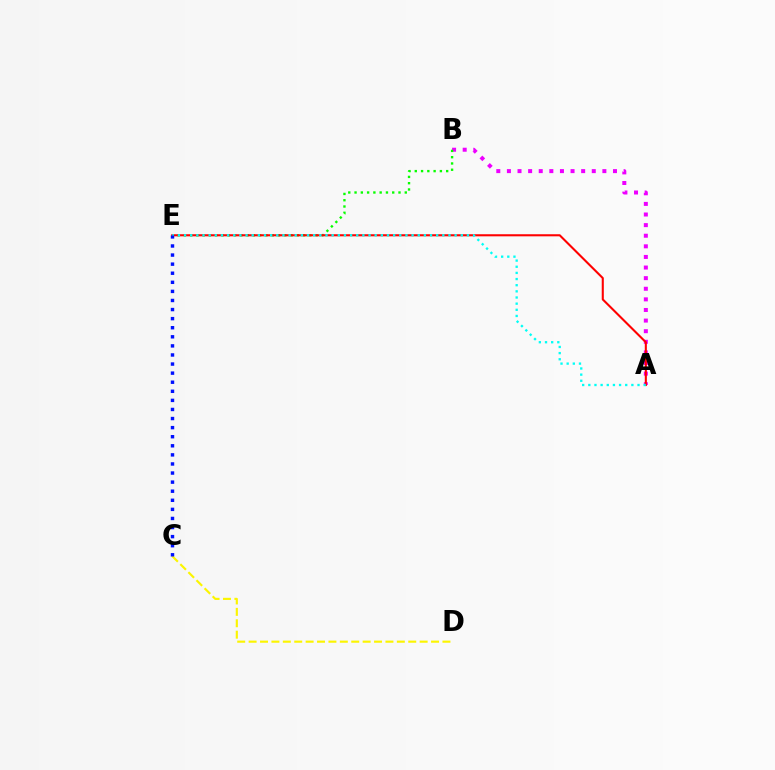{('A', 'B'): [{'color': '#ee00ff', 'line_style': 'dotted', 'thickness': 2.88}], ('C', 'D'): [{'color': '#fcf500', 'line_style': 'dashed', 'thickness': 1.55}], ('B', 'E'): [{'color': '#08ff00', 'line_style': 'dotted', 'thickness': 1.71}], ('A', 'E'): [{'color': '#ff0000', 'line_style': 'solid', 'thickness': 1.5}, {'color': '#00fff6', 'line_style': 'dotted', 'thickness': 1.67}], ('C', 'E'): [{'color': '#0010ff', 'line_style': 'dotted', 'thickness': 2.47}]}